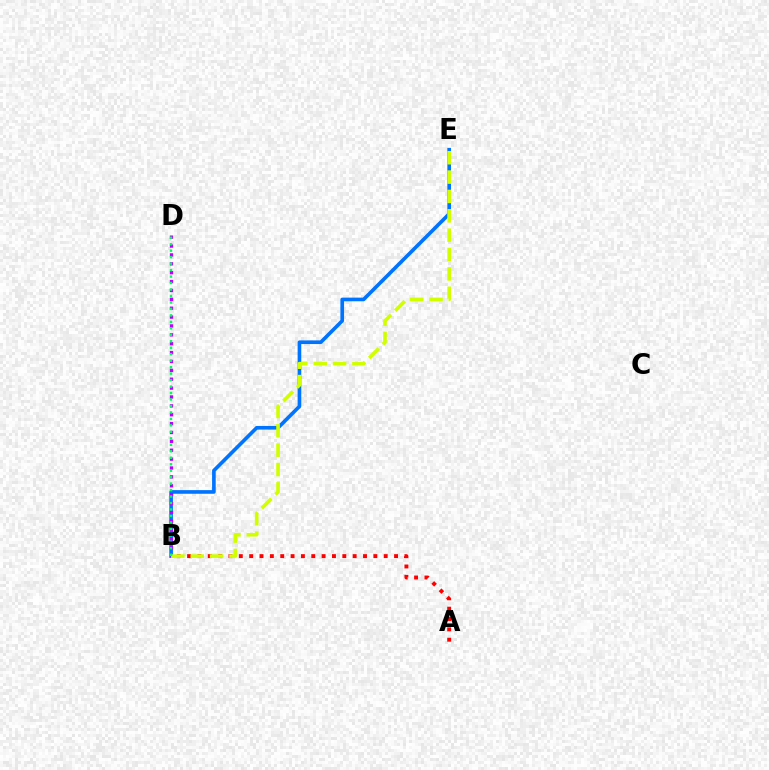{('A', 'B'): [{'color': '#ff0000', 'line_style': 'dotted', 'thickness': 2.81}], ('B', 'E'): [{'color': '#0074ff', 'line_style': 'solid', 'thickness': 2.62}, {'color': '#d1ff00', 'line_style': 'dashed', 'thickness': 2.63}], ('B', 'D'): [{'color': '#b900ff', 'line_style': 'dotted', 'thickness': 2.41}, {'color': '#00ff5c', 'line_style': 'dotted', 'thickness': 1.76}]}